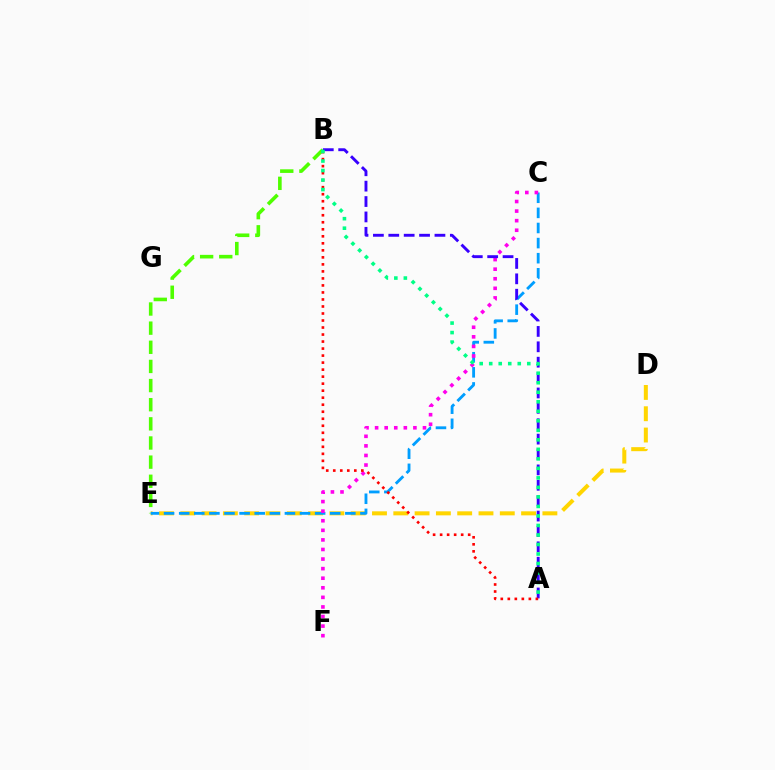{('D', 'E'): [{'color': '#ffd500', 'line_style': 'dashed', 'thickness': 2.89}], ('B', 'E'): [{'color': '#4fff00', 'line_style': 'dashed', 'thickness': 2.6}], ('C', 'E'): [{'color': '#009eff', 'line_style': 'dashed', 'thickness': 2.05}], ('C', 'F'): [{'color': '#ff00ed', 'line_style': 'dotted', 'thickness': 2.6}], ('A', 'B'): [{'color': '#3700ff', 'line_style': 'dashed', 'thickness': 2.09}, {'color': '#ff0000', 'line_style': 'dotted', 'thickness': 1.91}, {'color': '#00ff86', 'line_style': 'dotted', 'thickness': 2.59}]}